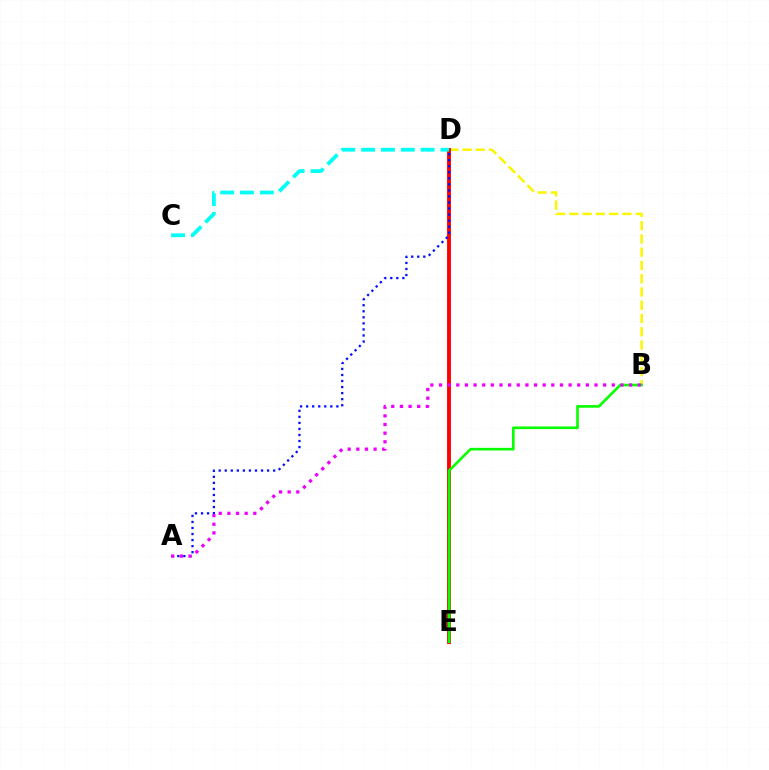{('B', 'D'): [{'color': '#fcf500', 'line_style': 'dashed', 'thickness': 1.8}], ('D', 'E'): [{'color': '#ff0000', 'line_style': 'solid', 'thickness': 2.79}], ('A', 'D'): [{'color': '#0010ff', 'line_style': 'dotted', 'thickness': 1.64}], ('B', 'E'): [{'color': '#08ff00', 'line_style': 'solid', 'thickness': 1.9}], ('C', 'D'): [{'color': '#00fff6', 'line_style': 'dashed', 'thickness': 2.69}], ('A', 'B'): [{'color': '#ee00ff', 'line_style': 'dotted', 'thickness': 2.35}]}